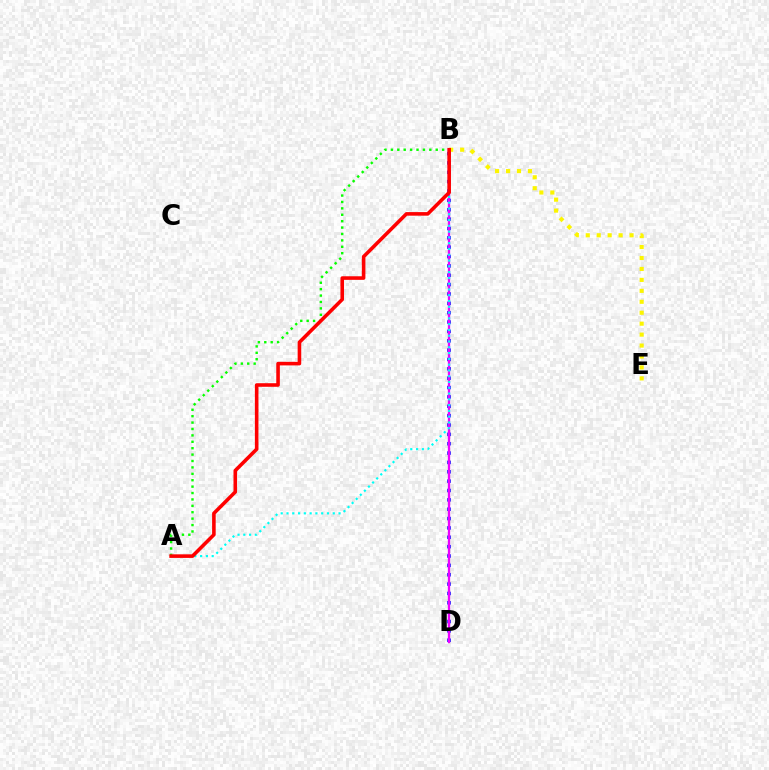{('B', 'D'): [{'color': '#0010ff', 'line_style': 'dotted', 'thickness': 2.54}, {'color': '#ee00ff', 'line_style': 'solid', 'thickness': 1.66}], ('B', 'E'): [{'color': '#fcf500', 'line_style': 'dotted', 'thickness': 2.97}], ('A', 'B'): [{'color': '#08ff00', 'line_style': 'dotted', 'thickness': 1.74}, {'color': '#00fff6', 'line_style': 'dotted', 'thickness': 1.57}, {'color': '#ff0000', 'line_style': 'solid', 'thickness': 2.58}]}